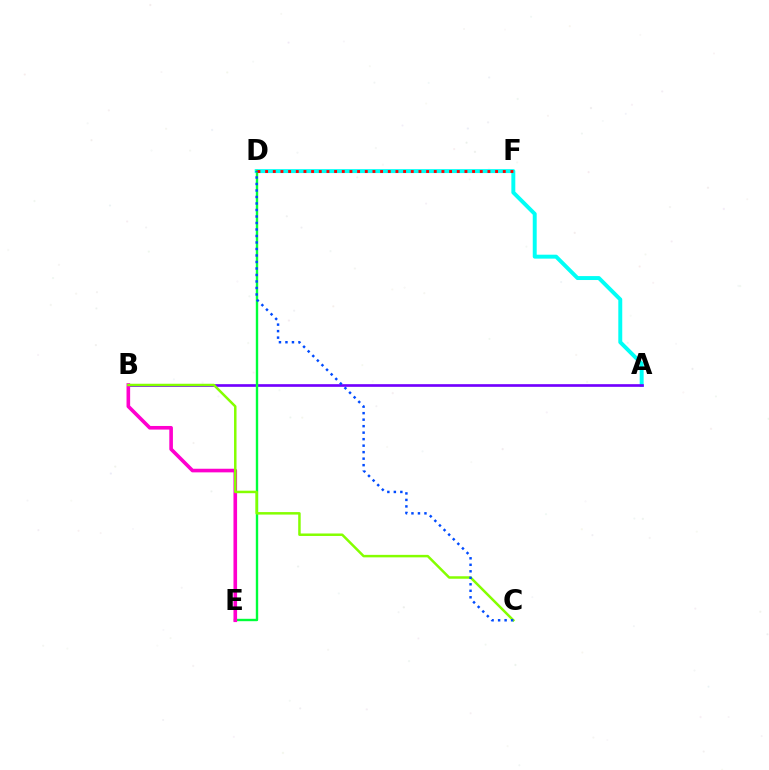{('D', 'F'): [{'color': '#ffbd00', 'line_style': 'solid', 'thickness': 1.83}, {'color': '#ff0000', 'line_style': 'dotted', 'thickness': 2.08}], ('A', 'D'): [{'color': '#00fff6', 'line_style': 'solid', 'thickness': 2.83}], ('A', 'B'): [{'color': '#7200ff', 'line_style': 'solid', 'thickness': 1.93}], ('D', 'E'): [{'color': '#00ff39', 'line_style': 'solid', 'thickness': 1.72}], ('B', 'E'): [{'color': '#ff00cf', 'line_style': 'solid', 'thickness': 2.6}], ('B', 'C'): [{'color': '#84ff00', 'line_style': 'solid', 'thickness': 1.79}], ('C', 'D'): [{'color': '#004bff', 'line_style': 'dotted', 'thickness': 1.77}]}